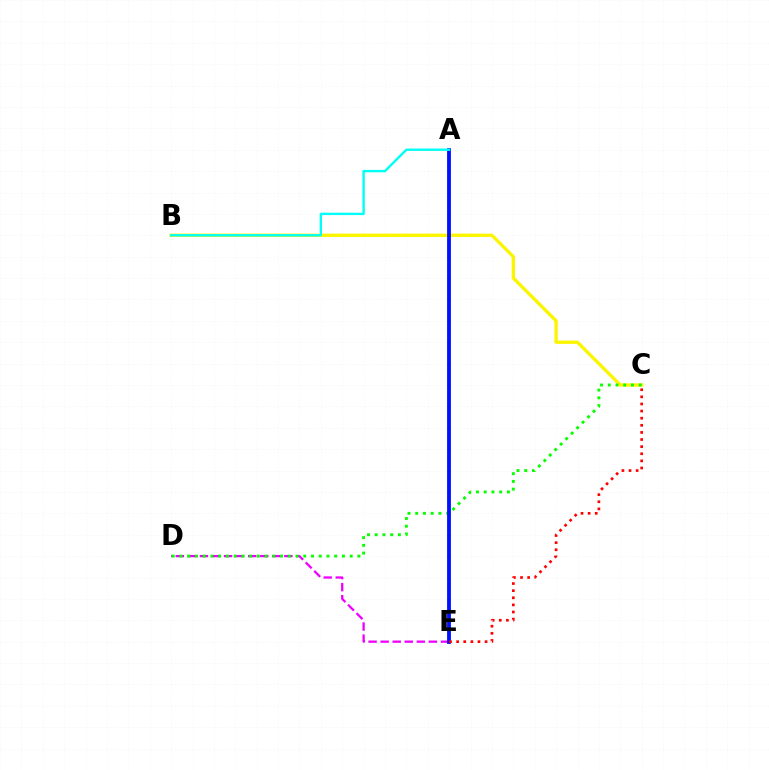{('B', 'C'): [{'color': '#fcf500', 'line_style': 'solid', 'thickness': 2.4}], ('D', 'E'): [{'color': '#ee00ff', 'line_style': 'dashed', 'thickness': 1.64}], ('C', 'D'): [{'color': '#08ff00', 'line_style': 'dotted', 'thickness': 2.1}], ('A', 'E'): [{'color': '#0010ff', 'line_style': 'solid', 'thickness': 2.75}], ('C', 'E'): [{'color': '#ff0000', 'line_style': 'dotted', 'thickness': 1.93}], ('A', 'B'): [{'color': '#00fff6', 'line_style': 'solid', 'thickness': 1.71}]}